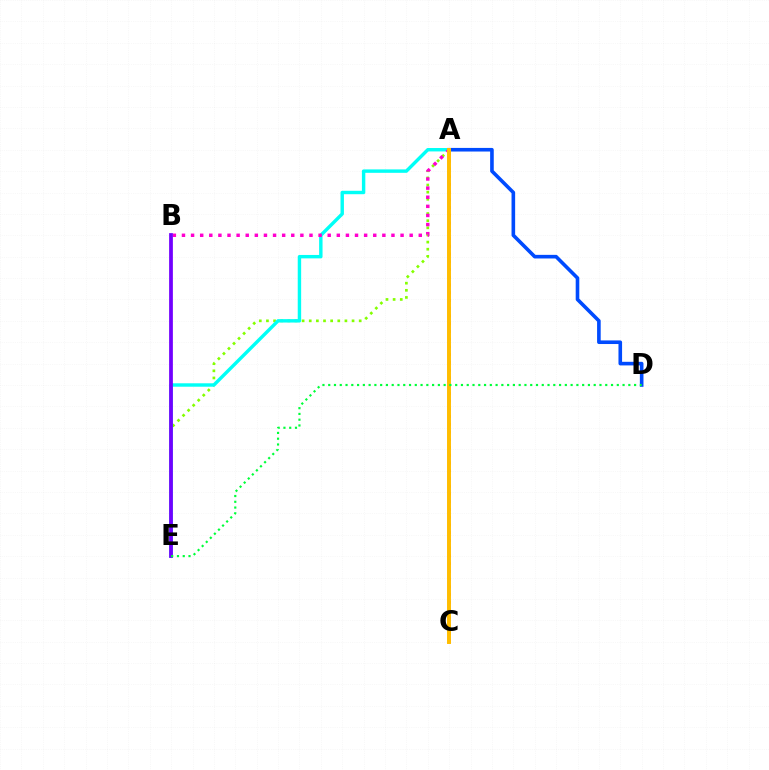{('A', 'E'): [{'color': '#84ff00', 'line_style': 'dotted', 'thickness': 1.94}, {'color': '#00fff6', 'line_style': 'solid', 'thickness': 2.46}], ('A', 'C'): [{'color': '#ff0000', 'line_style': 'dotted', 'thickness': 2.1}, {'color': '#ffbd00', 'line_style': 'solid', 'thickness': 2.84}], ('A', 'D'): [{'color': '#004bff', 'line_style': 'solid', 'thickness': 2.6}], ('A', 'B'): [{'color': '#ff00cf', 'line_style': 'dotted', 'thickness': 2.47}], ('B', 'E'): [{'color': '#7200ff', 'line_style': 'solid', 'thickness': 2.7}], ('D', 'E'): [{'color': '#00ff39', 'line_style': 'dotted', 'thickness': 1.57}]}